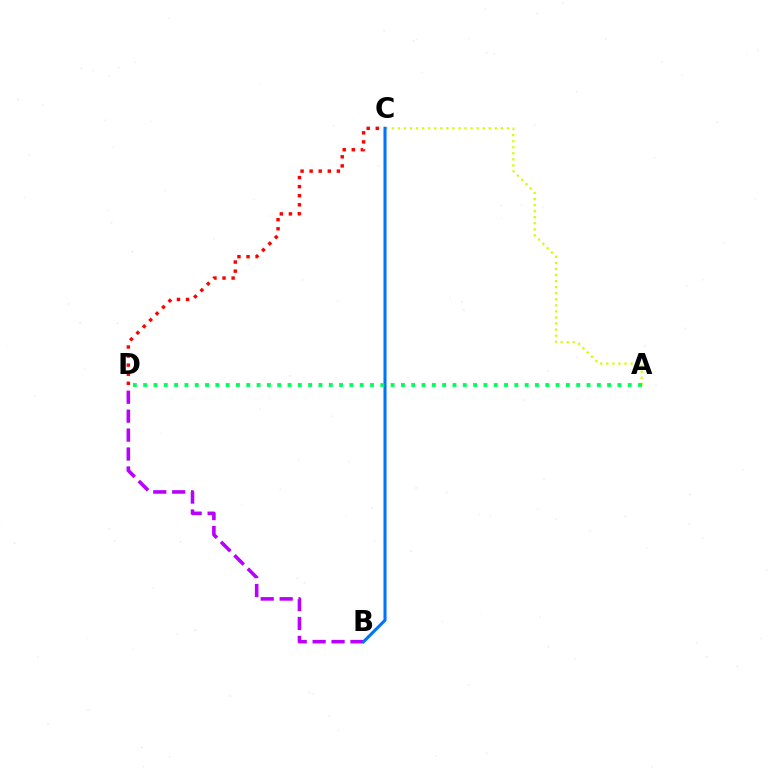{('B', 'D'): [{'color': '#b900ff', 'line_style': 'dashed', 'thickness': 2.57}], ('A', 'C'): [{'color': '#d1ff00', 'line_style': 'dotted', 'thickness': 1.65}], ('C', 'D'): [{'color': '#ff0000', 'line_style': 'dotted', 'thickness': 2.47}], ('B', 'C'): [{'color': '#0074ff', 'line_style': 'solid', 'thickness': 2.22}], ('A', 'D'): [{'color': '#00ff5c', 'line_style': 'dotted', 'thickness': 2.8}]}